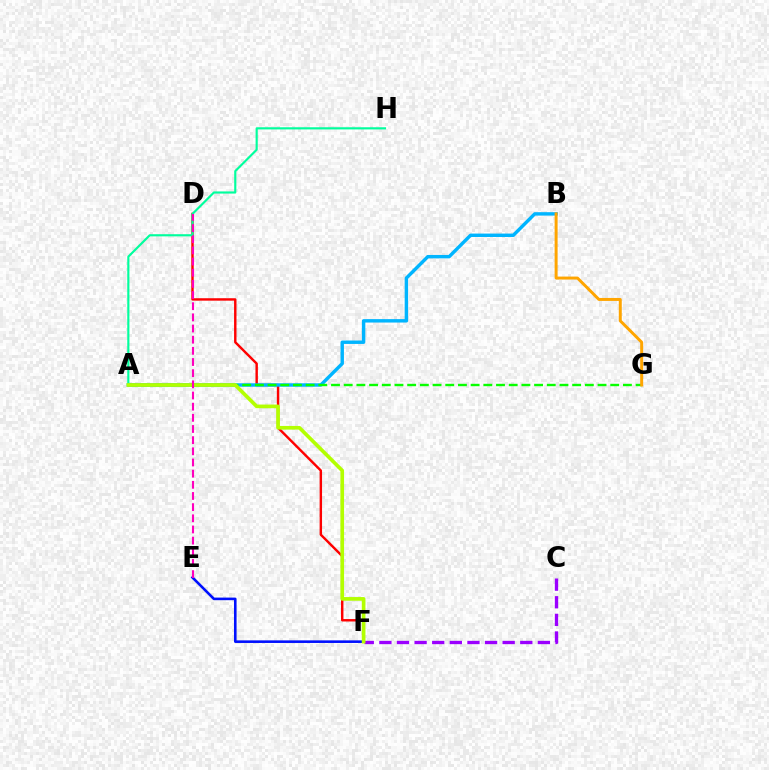{('C', 'F'): [{'color': '#9b00ff', 'line_style': 'dashed', 'thickness': 2.39}], ('E', 'F'): [{'color': '#0010ff', 'line_style': 'solid', 'thickness': 1.87}], ('D', 'F'): [{'color': '#ff0000', 'line_style': 'solid', 'thickness': 1.74}], ('A', 'B'): [{'color': '#00b5ff', 'line_style': 'solid', 'thickness': 2.46}], ('A', 'G'): [{'color': '#08ff00', 'line_style': 'dashed', 'thickness': 1.72}], ('A', 'H'): [{'color': '#00ff9d', 'line_style': 'solid', 'thickness': 1.55}], ('A', 'F'): [{'color': '#b3ff00', 'line_style': 'solid', 'thickness': 2.64}], ('B', 'G'): [{'color': '#ffa500', 'line_style': 'solid', 'thickness': 2.14}], ('D', 'E'): [{'color': '#ff00bd', 'line_style': 'dashed', 'thickness': 1.52}]}